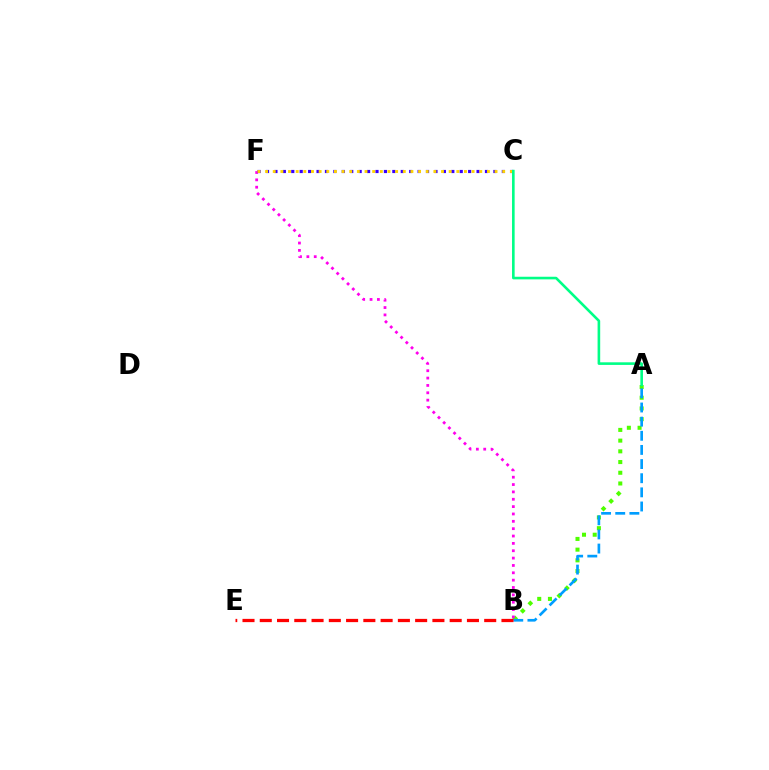{('A', 'B'): [{'color': '#4fff00', 'line_style': 'dotted', 'thickness': 2.91}, {'color': '#009eff', 'line_style': 'dashed', 'thickness': 1.92}], ('B', 'F'): [{'color': '#ff00ed', 'line_style': 'dotted', 'thickness': 2.0}], ('C', 'F'): [{'color': '#3700ff', 'line_style': 'dotted', 'thickness': 2.29}, {'color': '#ffd500', 'line_style': 'dotted', 'thickness': 2.08}], ('B', 'E'): [{'color': '#ff0000', 'line_style': 'dashed', 'thickness': 2.35}], ('A', 'C'): [{'color': '#00ff86', 'line_style': 'solid', 'thickness': 1.88}]}